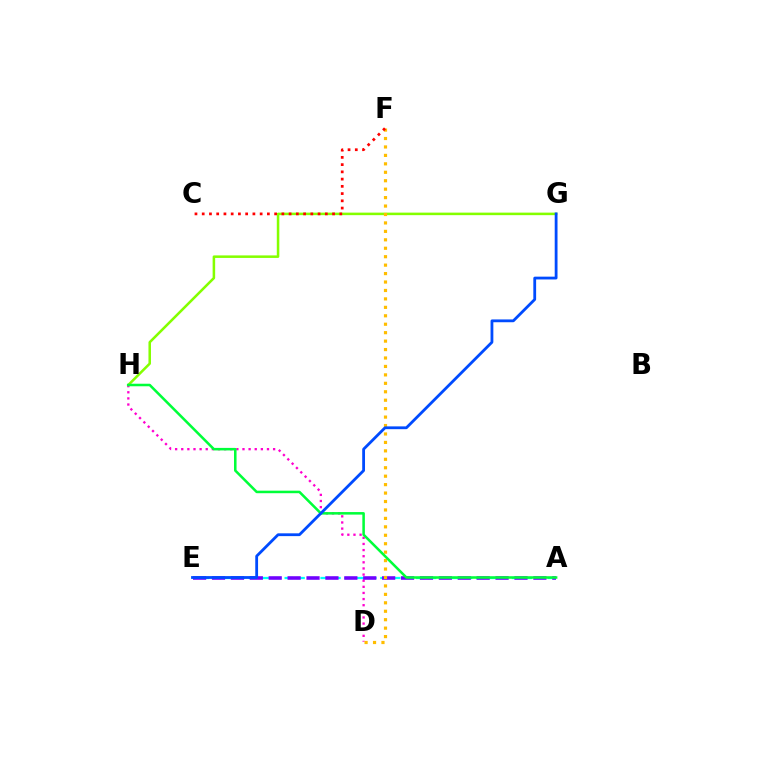{('A', 'E'): [{'color': '#00fff6', 'line_style': 'dashed', 'thickness': 1.62}, {'color': '#7200ff', 'line_style': 'dashed', 'thickness': 2.57}], ('G', 'H'): [{'color': '#84ff00', 'line_style': 'solid', 'thickness': 1.82}], ('D', 'H'): [{'color': '#ff00cf', 'line_style': 'dotted', 'thickness': 1.66}], ('D', 'F'): [{'color': '#ffbd00', 'line_style': 'dotted', 'thickness': 2.29}], ('A', 'H'): [{'color': '#00ff39', 'line_style': 'solid', 'thickness': 1.83}], ('C', 'F'): [{'color': '#ff0000', 'line_style': 'dotted', 'thickness': 1.97}], ('E', 'G'): [{'color': '#004bff', 'line_style': 'solid', 'thickness': 2.02}]}